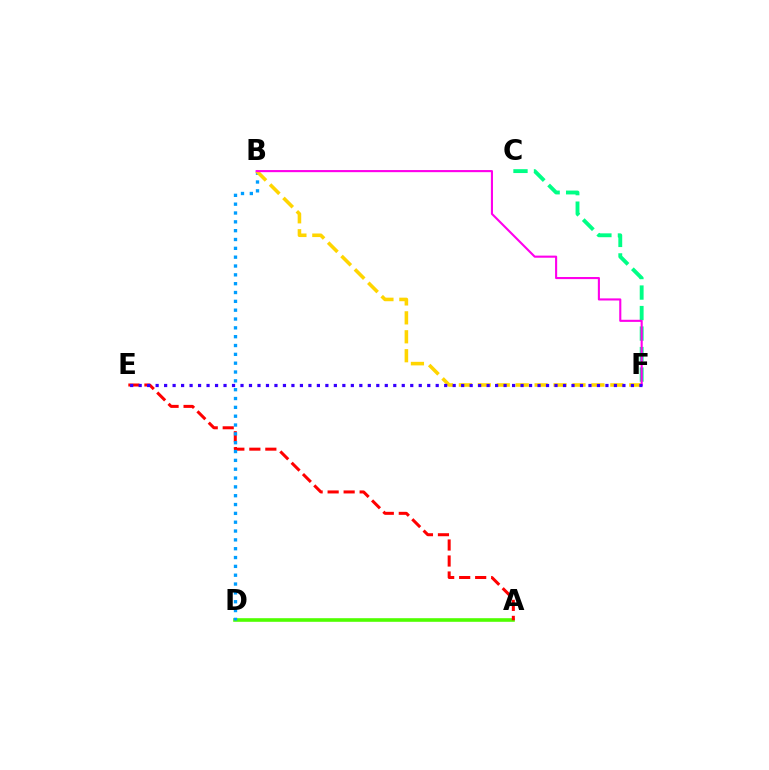{('A', 'D'): [{'color': '#4fff00', 'line_style': 'solid', 'thickness': 2.6}], ('A', 'E'): [{'color': '#ff0000', 'line_style': 'dashed', 'thickness': 2.17}], ('B', 'D'): [{'color': '#009eff', 'line_style': 'dotted', 'thickness': 2.4}], ('C', 'F'): [{'color': '#00ff86', 'line_style': 'dashed', 'thickness': 2.79}], ('B', 'F'): [{'color': '#ffd500', 'line_style': 'dashed', 'thickness': 2.57}, {'color': '#ff00ed', 'line_style': 'solid', 'thickness': 1.52}], ('E', 'F'): [{'color': '#3700ff', 'line_style': 'dotted', 'thickness': 2.31}]}